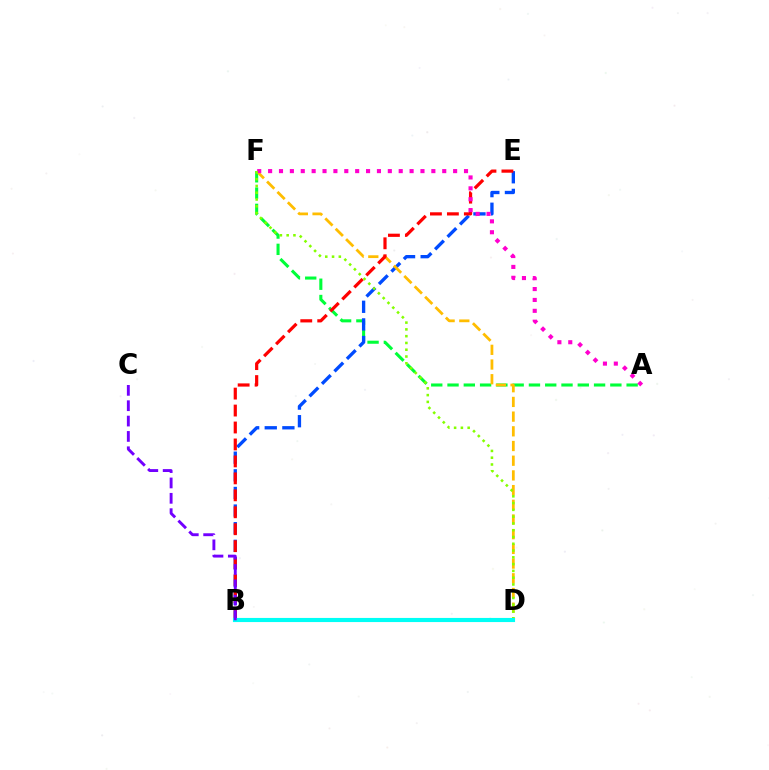{('A', 'F'): [{'color': '#00ff39', 'line_style': 'dashed', 'thickness': 2.21}, {'color': '#ff00cf', 'line_style': 'dotted', 'thickness': 2.96}], ('B', 'E'): [{'color': '#004bff', 'line_style': 'dashed', 'thickness': 2.39}, {'color': '#ff0000', 'line_style': 'dashed', 'thickness': 2.3}], ('D', 'F'): [{'color': '#ffbd00', 'line_style': 'dashed', 'thickness': 2.0}, {'color': '#84ff00', 'line_style': 'dotted', 'thickness': 1.84}], ('B', 'D'): [{'color': '#00fff6', 'line_style': 'solid', 'thickness': 2.97}], ('B', 'C'): [{'color': '#7200ff', 'line_style': 'dashed', 'thickness': 2.09}]}